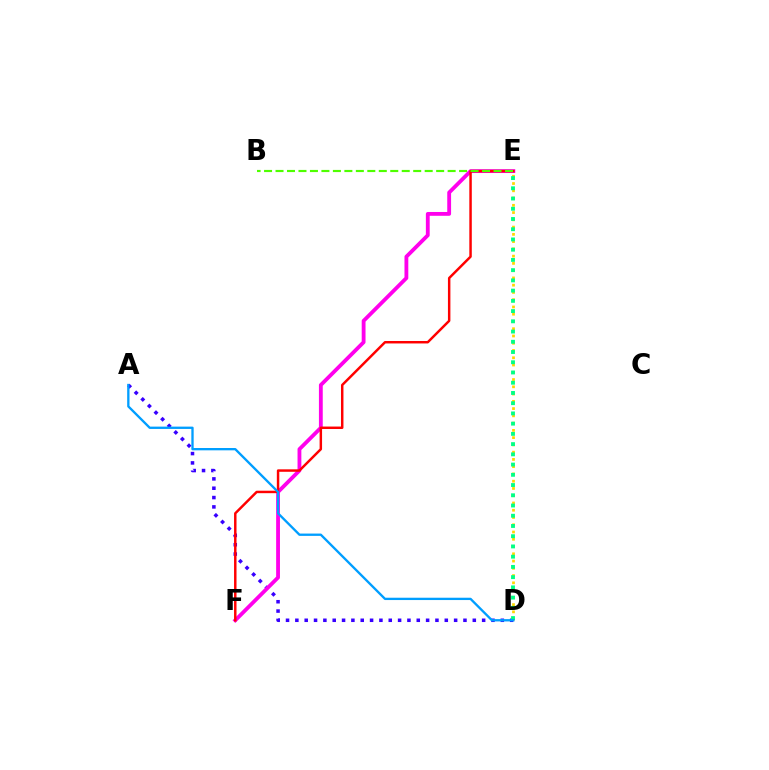{('A', 'D'): [{'color': '#3700ff', 'line_style': 'dotted', 'thickness': 2.54}, {'color': '#009eff', 'line_style': 'solid', 'thickness': 1.67}], ('E', 'F'): [{'color': '#ff00ed', 'line_style': 'solid', 'thickness': 2.75}, {'color': '#ff0000', 'line_style': 'solid', 'thickness': 1.77}], ('D', 'E'): [{'color': '#ffd500', 'line_style': 'dotted', 'thickness': 1.97}, {'color': '#00ff86', 'line_style': 'dotted', 'thickness': 2.78}], ('B', 'E'): [{'color': '#4fff00', 'line_style': 'dashed', 'thickness': 1.56}]}